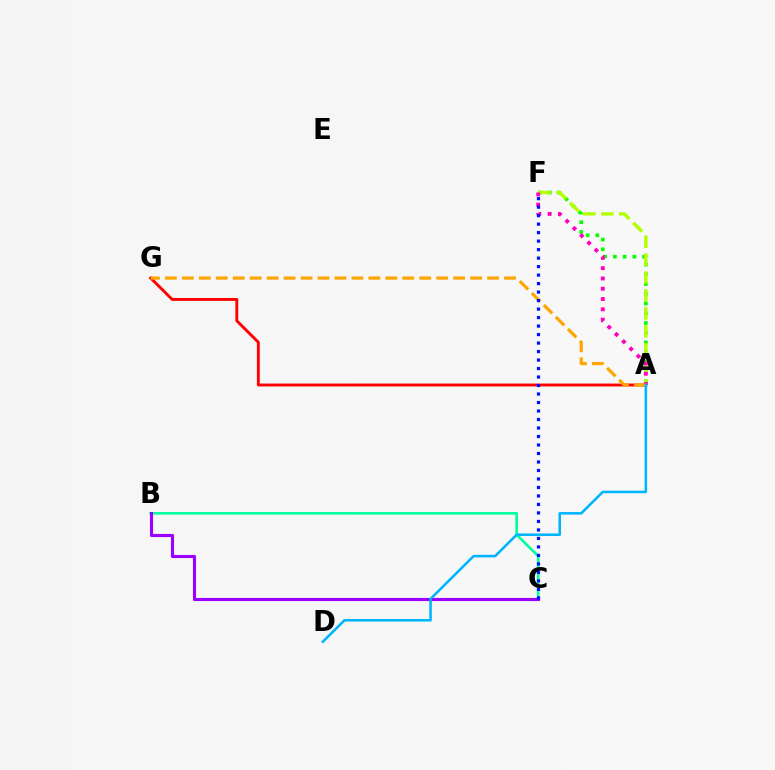{('A', 'F'): [{'color': '#08ff00', 'line_style': 'dotted', 'thickness': 2.64}, {'color': '#b3ff00', 'line_style': 'dashed', 'thickness': 2.44}, {'color': '#ff00bd', 'line_style': 'dotted', 'thickness': 2.8}], ('A', 'G'): [{'color': '#ff0000', 'line_style': 'solid', 'thickness': 2.08}, {'color': '#ffa500', 'line_style': 'dashed', 'thickness': 2.3}], ('B', 'C'): [{'color': '#00ff9d', 'line_style': 'solid', 'thickness': 1.9}, {'color': '#9b00ff', 'line_style': 'solid', 'thickness': 2.24}], ('C', 'F'): [{'color': '#0010ff', 'line_style': 'dotted', 'thickness': 2.31}], ('A', 'D'): [{'color': '#00b5ff', 'line_style': 'solid', 'thickness': 1.84}]}